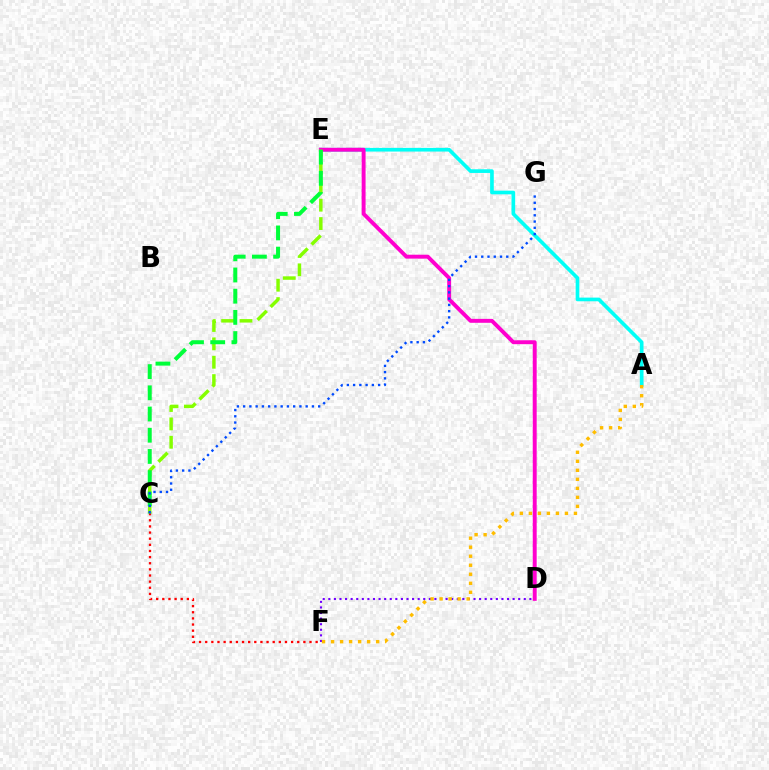{('C', 'F'): [{'color': '#ff0000', 'line_style': 'dotted', 'thickness': 1.67}], ('A', 'E'): [{'color': '#00fff6', 'line_style': 'solid', 'thickness': 2.64}], ('D', 'F'): [{'color': '#7200ff', 'line_style': 'dotted', 'thickness': 1.52}], ('A', 'F'): [{'color': '#ffbd00', 'line_style': 'dotted', 'thickness': 2.45}], ('D', 'E'): [{'color': '#ff00cf', 'line_style': 'solid', 'thickness': 2.82}], ('C', 'E'): [{'color': '#84ff00', 'line_style': 'dashed', 'thickness': 2.5}, {'color': '#00ff39', 'line_style': 'dashed', 'thickness': 2.88}], ('C', 'G'): [{'color': '#004bff', 'line_style': 'dotted', 'thickness': 1.7}]}